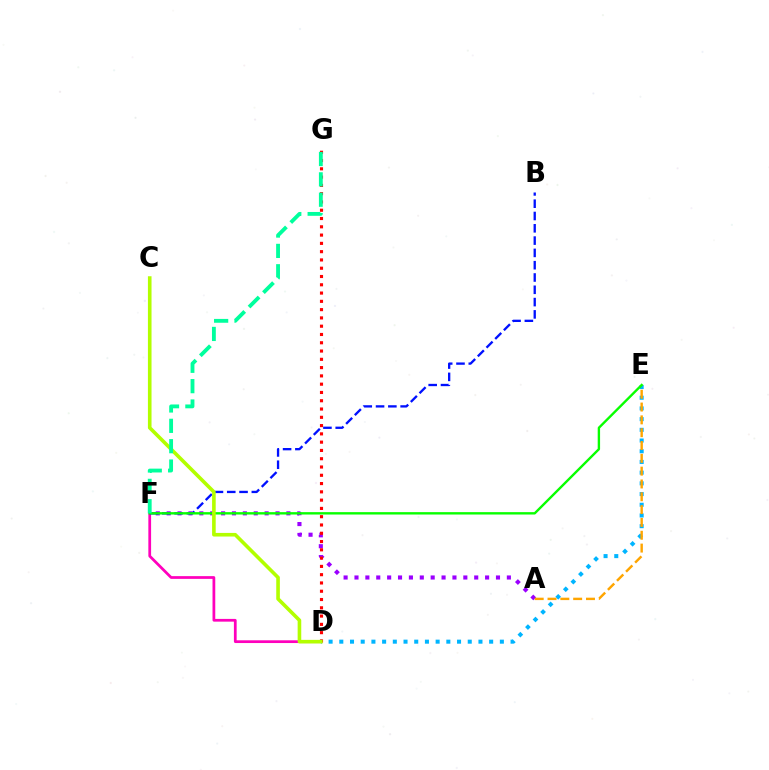{('D', 'E'): [{'color': '#00b5ff', 'line_style': 'dotted', 'thickness': 2.91}], ('D', 'F'): [{'color': '#ff00bd', 'line_style': 'solid', 'thickness': 1.98}], ('A', 'F'): [{'color': '#9b00ff', 'line_style': 'dotted', 'thickness': 2.96}], ('D', 'G'): [{'color': '#ff0000', 'line_style': 'dotted', 'thickness': 2.25}], ('B', 'F'): [{'color': '#0010ff', 'line_style': 'dashed', 'thickness': 1.67}], ('A', 'E'): [{'color': '#ffa500', 'line_style': 'dashed', 'thickness': 1.74}], ('E', 'F'): [{'color': '#08ff00', 'line_style': 'solid', 'thickness': 1.71}], ('C', 'D'): [{'color': '#b3ff00', 'line_style': 'solid', 'thickness': 2.6}], ('F', 'G'): [{'color': '#00ff9d', 'line_style': 'dashed', 'thickness': 2.77}]}